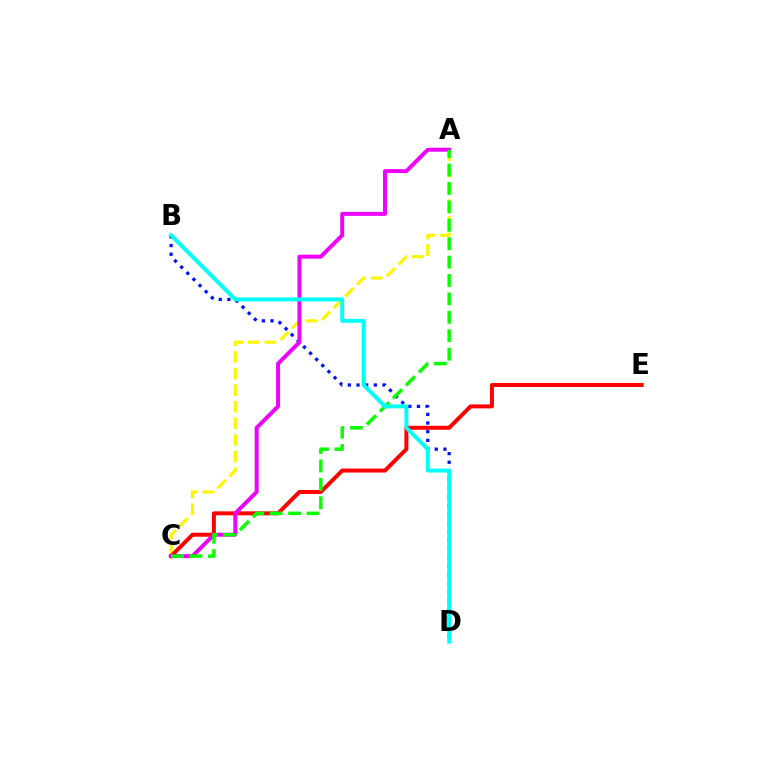{('A', 'C'): [{'color': '#fcf500', 'line_style': 'dashed', 'thickness': 2.26}, {'color': '#ee00ff', 'line_style': 'solid', 'thickness': 2.85}, {'color': '#08ff00', 'line_style': 'dashed', 'thickness': 2.5}], ('C', 'E'): [{'color': '#ff0000', 'line_style': 'solid', 'thickness': 2.87}], ('B', 'D'): [{'color': '#0010ff', 'line_style': 'dotted', 'thickness': 2.35}, {'color': '#00fff6', 'line_style': 'solid', 'thickness': 2.83}]}